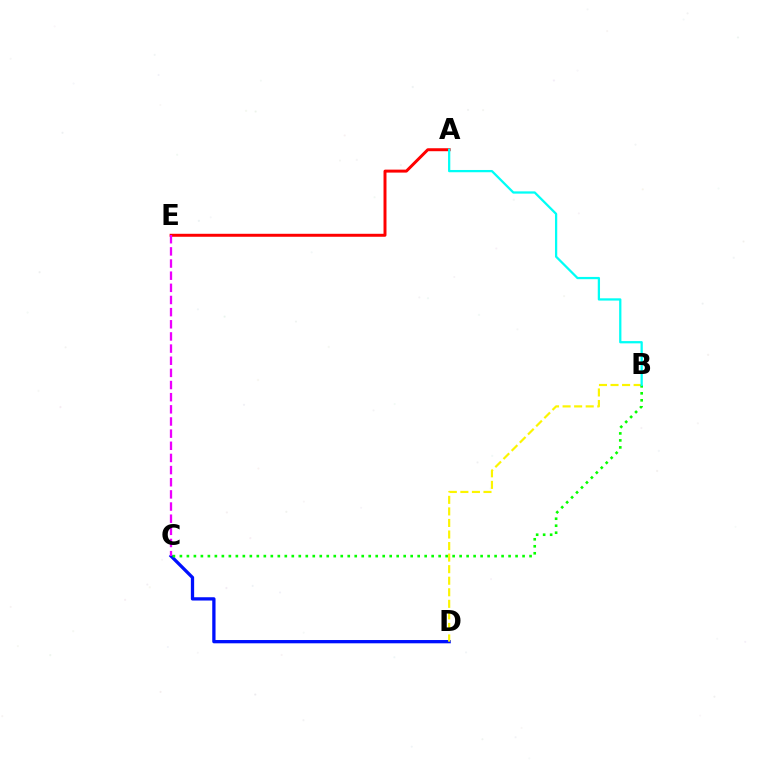{('C', 'D'): [{'color': '#0010ff', 'line_style': 'solid', 'thickness': 2.37}], ('A', 'E'): [{'color': '#ff0000', 'line_style': 'solid', 'thickness': 2.14}], ('B', 'D'): [{'color': '#fcf500', 'line_style': 'dashed', 'thickness': 1.57}], ('B', 'C'): [{'color': '#08ff00', 'line_style': 'dotted', 'thickness': 1.9}], ('A', 'B'): [{'color': '#00fff6', 'line_style': 'solid', 'thickness': 1.63}], ('C', 'E'): [{'color': '#ee00ff', 'line_style': 'dashed', 'thickness': 1.65}]}